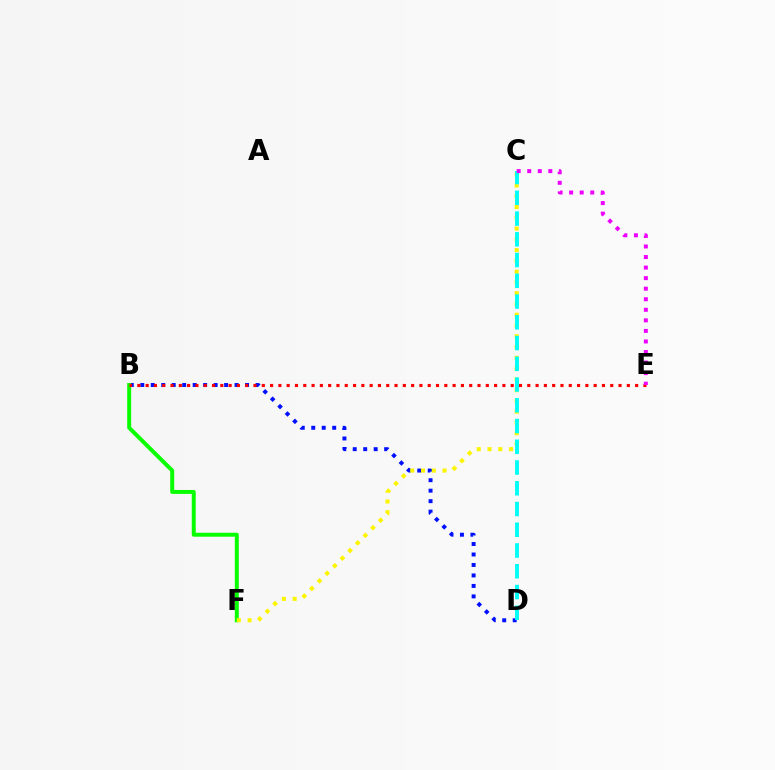{('B', 'D'): [{'color': '#0010ff', 'line_style': 'dotted', 'thickness': 2.85}], ('B', 'F'): [{'color': '#08ff00', 'line_style': 'solid', 'thickness': 2.85}], ('B', 'E'): [{'color': '#ff0000', 'line_style': 'dotted', 'thickness': 2.25}], ('C', 'F'): [{'color': '#fcf500', 'line_style': 'dotted', 'thickness': 2.93}], ('C', 'D'): [{'color': '#00fff6', 'line_style': 'dashed', 'thickness': 2.82}], ('C', 'E'): [{'color': '#ee00ff', 'line_style': 'dotted', 'thickness': 2.87}]}